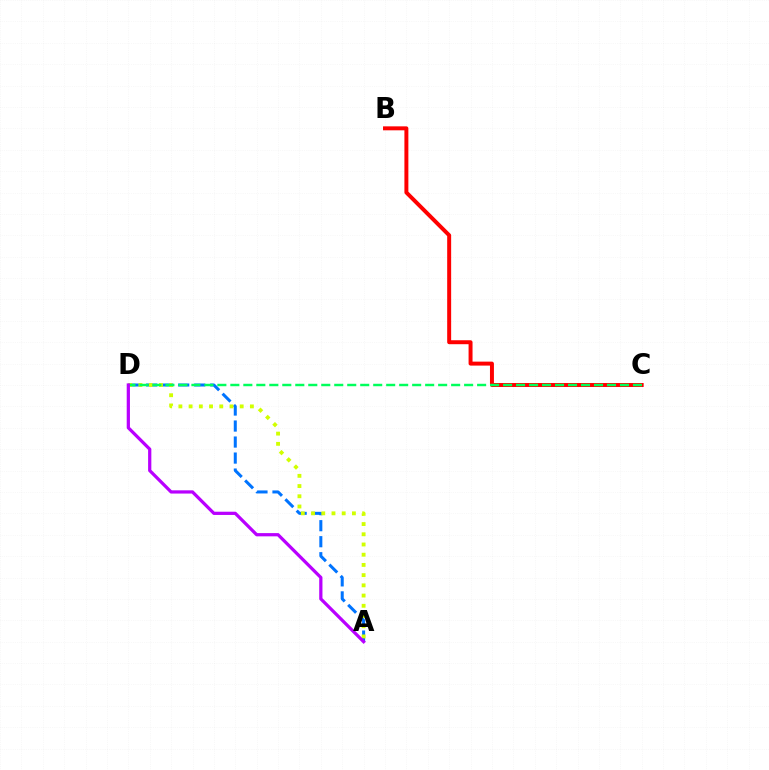{('A', 'D'): [{'color': '#0074ff', 'line_style': 'dashed', 'thickness': 2.18}, {'color': '#d1ff00', 'line_style': 'dotted', 'thickness': 2.78}, {'color': '#b900ff', 'line_style': 'solid', 'thickness': 2.33}], ('B', 'C'): [{'color': '#ff0000', 'line_style': 'solid', 'thickness': 2.85}], ('C', 'D'): [{'color': '#00ff5c', 'line_style': 'dashed', 'thickness': 1.76}]}